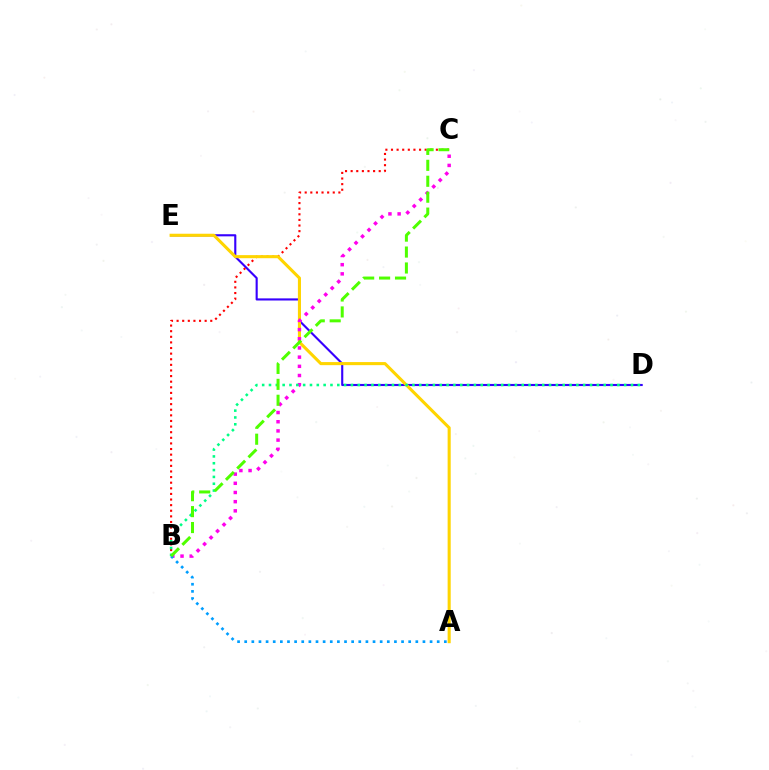{('D', 'E'): [{'color': '#3700ff', 'line_style': 'solid', 'thickness': 1.53}], ('B', 'C'): [{'color': '#ff0000', 'line_style': 'dotted', 'thickness': 1.52}, {'color': '#ff00ed', 'line_style': 'dotted', 'thickness': 2.49}, {'color': '#4fff00', 'line_style': 'dashed', 'thickness': 2.16}], ('A', 'E'): [{'color': '#ffd500', 'line_style': 'solid', 'thickness': 2.22}], ('B', 'D'): [{'color': '#00ff86', 'line_style': 'dotted', 'thickness': 1.86}], ('A', 'B'): [{'color': '#009eff', 'line_style': 'dotted', 'thickness': 1.94}]}